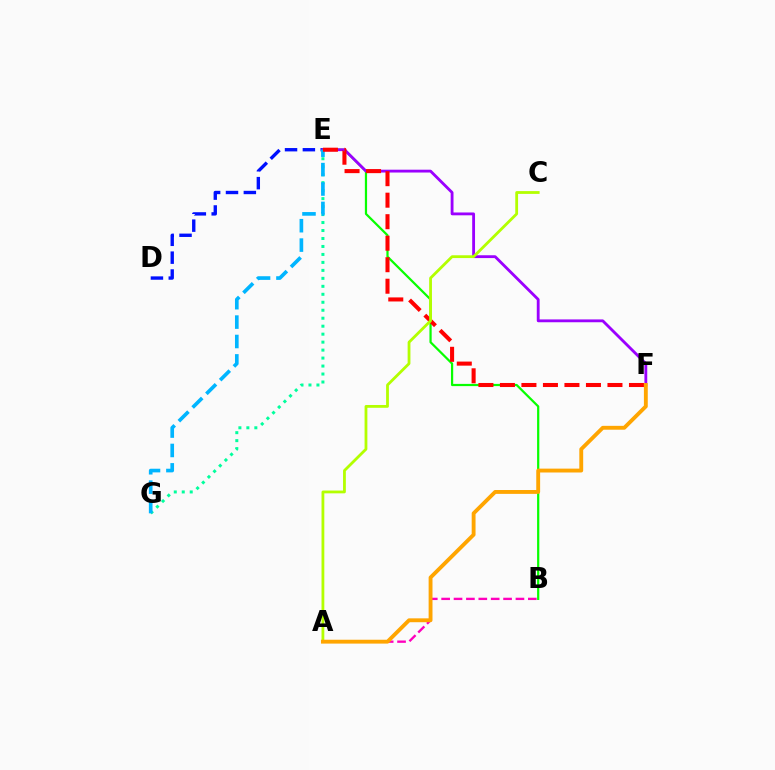{('A', 'B'): [{'color': '#ff00bd', 'line_style': 'dashed', 'thickness': 1.68}], ('D', 'E'): [{'color': '#0010ff', 'line_style': 'dashed', 'thickness': 2.42}], ('B', 'E'): [{'color': '#08ff00', 'line_style': 'solid', 'thickness': 1.6}], ('E', 'G'): [{'color': '#00ff9d', 'line_style': 'dotted', 'thickness': 2.17}, {'color': '#00b5ff', 'line_style': 'dashed', 'thickness': 2.64}], ('E', 'F'): [{'color': '#9b00ff', 'line_style': 'solid', 'thickness': 2.04}, {'color': '#ff0000', 'line_style': 'dashed', 'thickness': 2.92}], ('A', 'C'): [{'color': '#b3ff00', 'line_style': 'solid', 'thickness': 2.01}], ('A', 'F'): [{'color': '#ffa500', 'line_style': 'solid', 'thickness': 2.78}]}